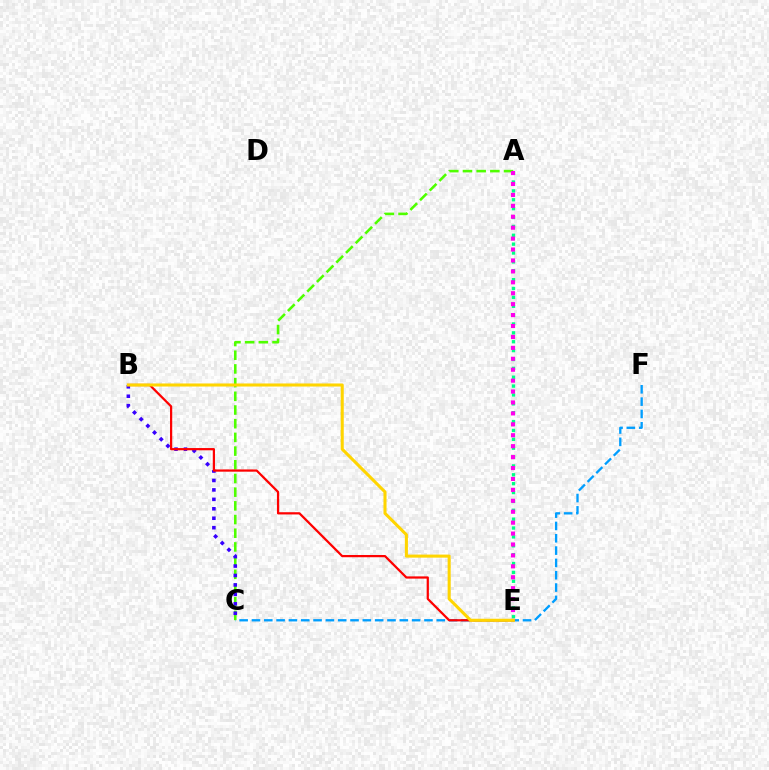{('C', 'F'): [{'color': '#009eff', 'line_style': 'dashed', 'thickness': 1.67}], ('A', 'E'): [{'color': '#00ff86', 'line_style': 'dotted', 'thickness': 2.41}, {'color': '#ff00ed', 'line_style': 'dotted', 'thickness': 2.97}], ('A', 'C'): [{'color': '#4fff00', 'line_style': 'dashed', 'thickness': 1.86}], ('B', 'C'): [{'color': '#3700ff', 'line_style': 'dotted', 'thickness': 2.57}], ('B', 'E'): [{'color': '#ff0000', 'line_style': 'solid', 'thickness': 1.61}, {'color': '#ffd500', 'line_style': 'solid', 'thickness': 2.2}]}